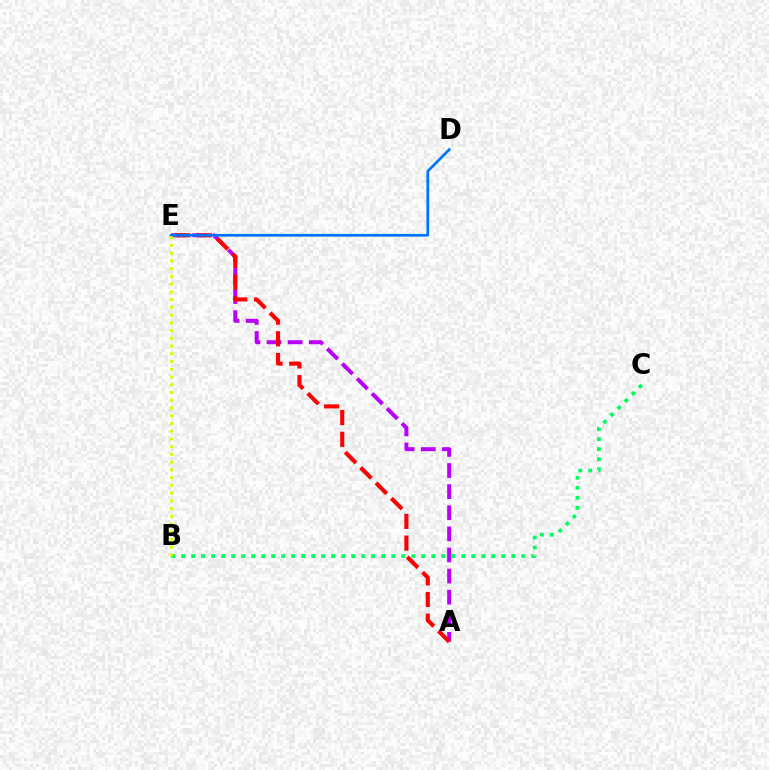{('B', 'C'): [{'color': '#00ff5c', 'line_style': 'dotted', 'thickness': 2.72}], ('A', 'E'): [{'color': '#b900ff', 'line_style': 'dashed', 'thickness': 2.87}, {'color': '#ff0000', 'line_style': 'dashed', 'thickness': 2.95}], ('D', 'E'): [{'color': '#0074ff', 'line_style': 'solid', 'thickness': 1.95}], ('B', 'E'): [{'color': '#d1ff00', 'line_style': 'dotted', 'thickness': 2.1}]}